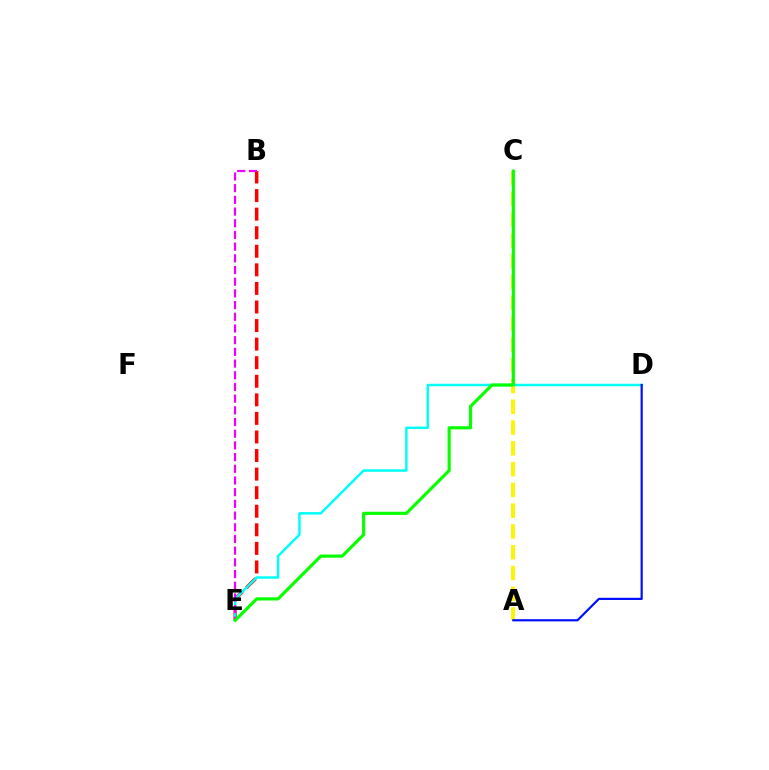{('B', 'E'): [{'color': '#ff0000', 'line_style': 'dashed', 'thickness': 2.52}, {'color': '#ee00ff', 'line_style': 'dashed', 'thickness': 1.59}], ('D', 'E'): [{'color': '#00fff6', 'line_style': 'solid', 'thickness': 1.79}], ('A', 'C'): [{'color': '#fcf500', 'line_style': 'dashed', 'thickness': 2.82}], ('A', 'D'): [{'color': '#0010ff', 'line_style': 'solid', 'thickness': 1.59}], ('C', 'E'): [{'color': '#08ff00', 'line_style': 'solid', 'thickness': 2.28}]}